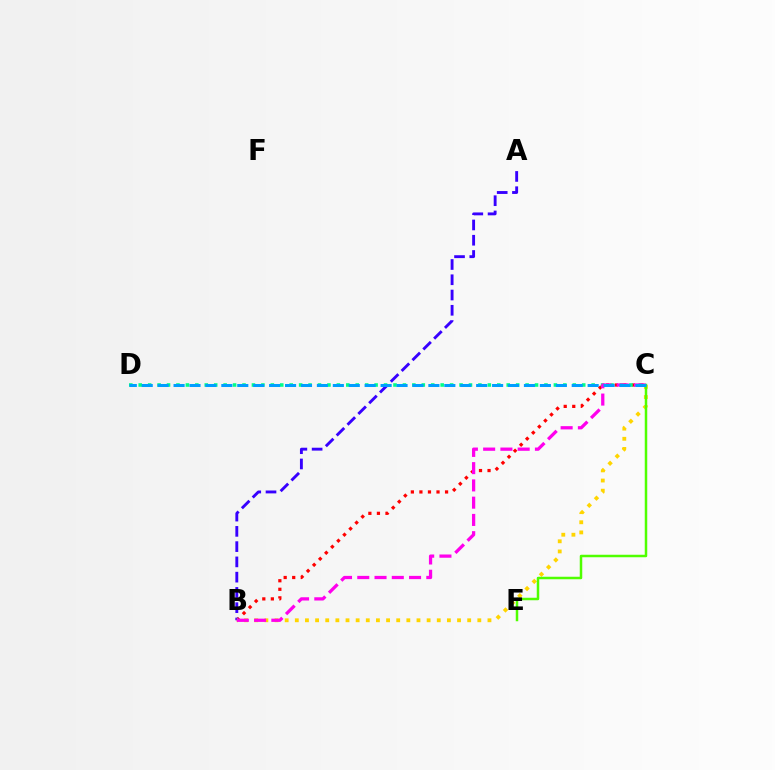{('B', 'C'): [{'color': '#ff0000', 'line_style': 'dotted', 'thickness': 2.32}, {'color': '#ffd500', 'line_style': 'dotted', 'thickness': 2.75}, {'color': '#ff00ed', 'line_style': 'dashed', 'thickness': 2.34}], ('A', 'B'): [{'color': '#3700ff', 'line_style': 'dashed', 'thickness': 2.07}], ('C', 'D'): [{'color': '#00ff86', 'line_style': 'dotted', 'thickness': 2.56}, {'color': '#009eff', 'line_style': 'dashed', 'thickness': 2.16}], ('C', 'E'): [{'color': '#4fff00', 'line_style': 'solid', 'thickness': 1.8}]}